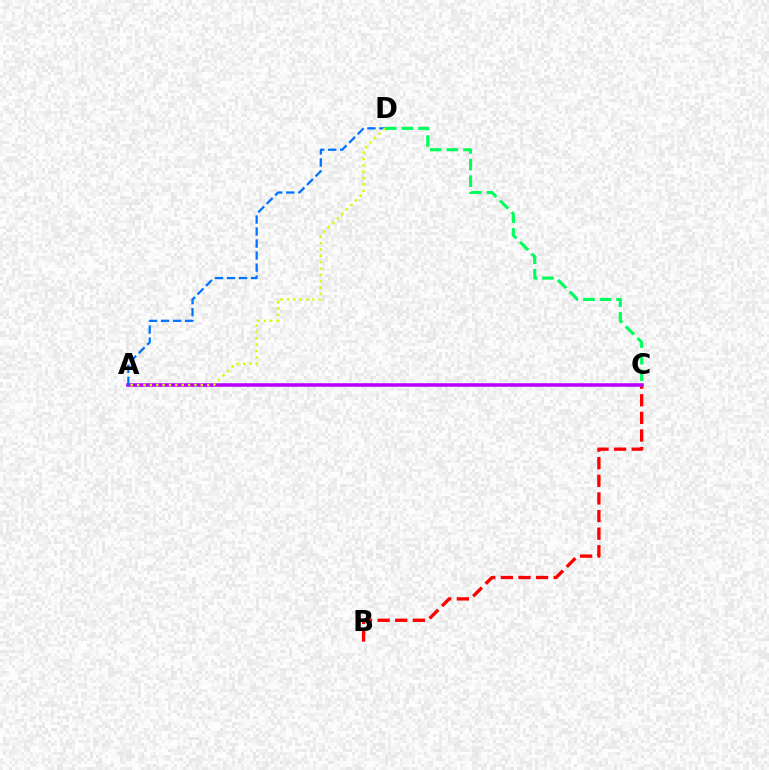{('B', 'C'): [{'color': '#ff0000', 'line_style': 'dashed', 'thickness': 2.39}], ('C', 'D'): [{'color': '#00ff5c', 'line_style': 'dashed', 'thickness': 2.25}], ('A', 'C'): [{'color': '#b900ff', 'line_style': 'solid', 'thickness': 2.56}], ('A', 'D'): [{'color': '#0074ff', 'line_style': 'dashed', 'thickness': 1.63}, {'color': '#d1ff00', 'line_style': 'dotted', 'thickness': 1.73}]}